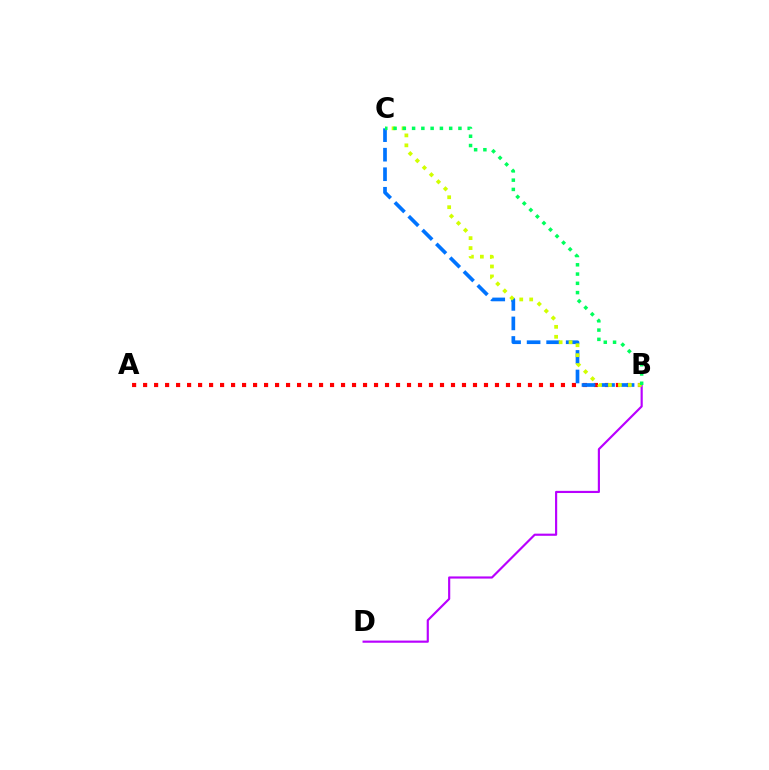{('A', 'B'): [{'color': '#ff0000', 'line_style': 'dotted', 'thickness': 2.99}], ('B', 'D'): [{'color': '#b900ff', 'line_style': 'solid', 'thickness': 1.55}], ('B', 'C'): [{'color': '#0074ff', 'line_style': 'dashed', 'thickness': 2.65}, {'color': '#d1ff00', 'line_style': 'dotted', 'thickness': 2.7}, {'color': '#00ff5c', 'line_style': 'dotted', 'thickness': 2.52}]}